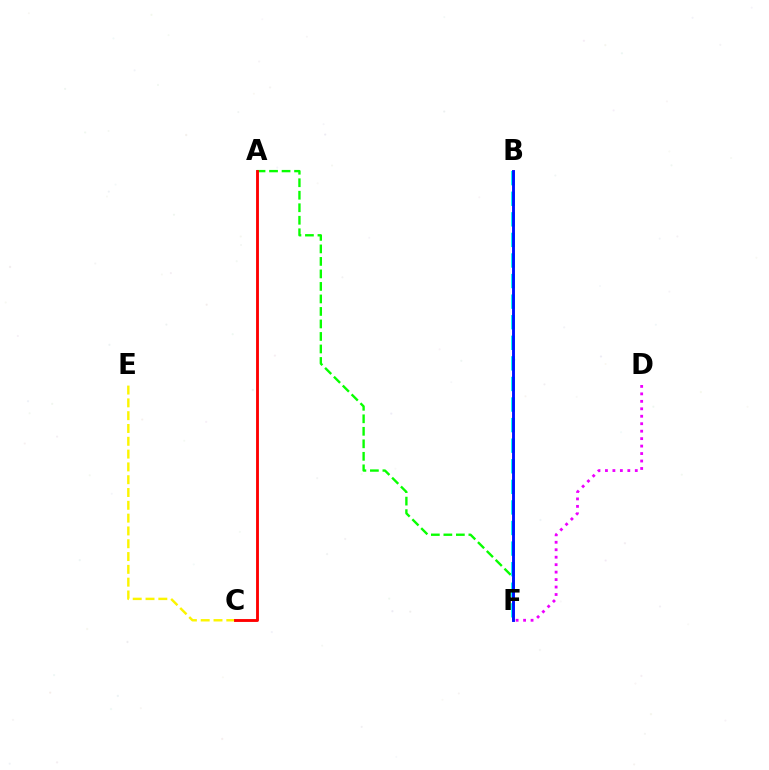{('C', 'E'): [{'color': '#fcf500', 'line_style': 'dashed', 'thickness': 1.74}], ('A', 'F'): [{'color': '#08ff00', 'line_style': 'dashed', 'thickness': 1.7}], ('B', 'F'): [{'color': '#00fff6', 'line_style': 'dashed', 'thickness': 2.8}, {'color': '#0010ff', 'line_style': 'solid', 'thickness': 2.08}], ('D', 'F'): [{'color': '#ee00ff', 'line_style': 'dotted', 'thickness': 2.03}], ('A', 'C'): [{'color': '#ff0000', 'line_style': 'solid', 'thickness': 2.07}]}